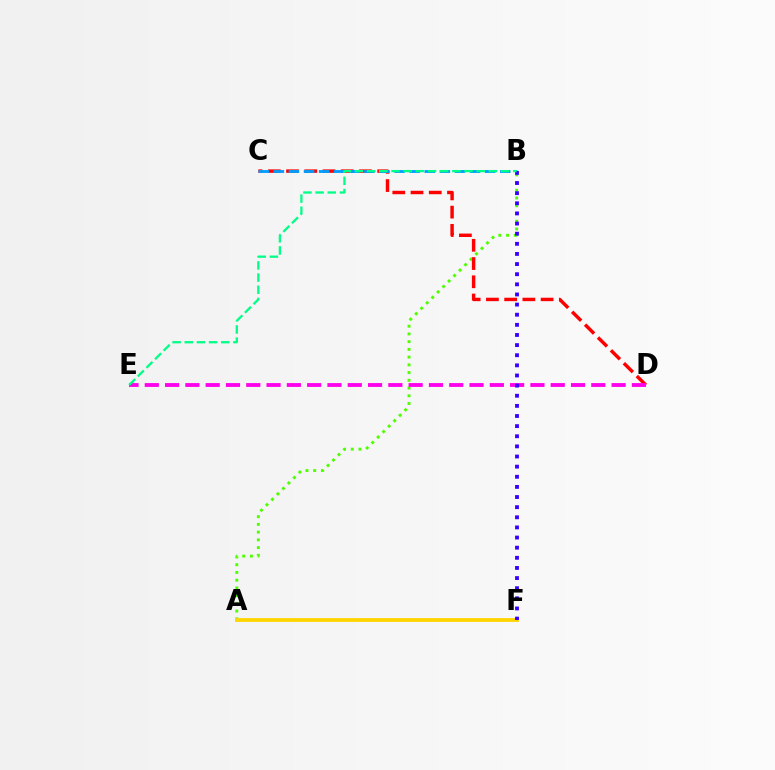{('A', 'B'): [{'color': '#4fff00', 'line_style': 'dotted', 'thickness': 2.1}], ('C', 'D'): [{'color': '#ff0000', 'line_style': 'dashed', 'thickness': 2.48}], ('B', 'C'): [{'color': '#009eff', 'line_style': 'dashed', 'thickness': 2.05}], ('D', 'E'): [{'color': '#ff00ed', 'line_style': 'dashed', 'thickness': 2.76}], ('A', 'F'): [{'color': '#ffd500', 'line_style': 'solid', 'thickness': 2.74}], ('B', 'F'): [{'color': '#3700ff', 'line_style': 'dotted', 'thickness': 2.75}], ('B', 'E'): [{'color': '#00ff86', 'line_style': 'dashed', 'thickness': 1.65}]}